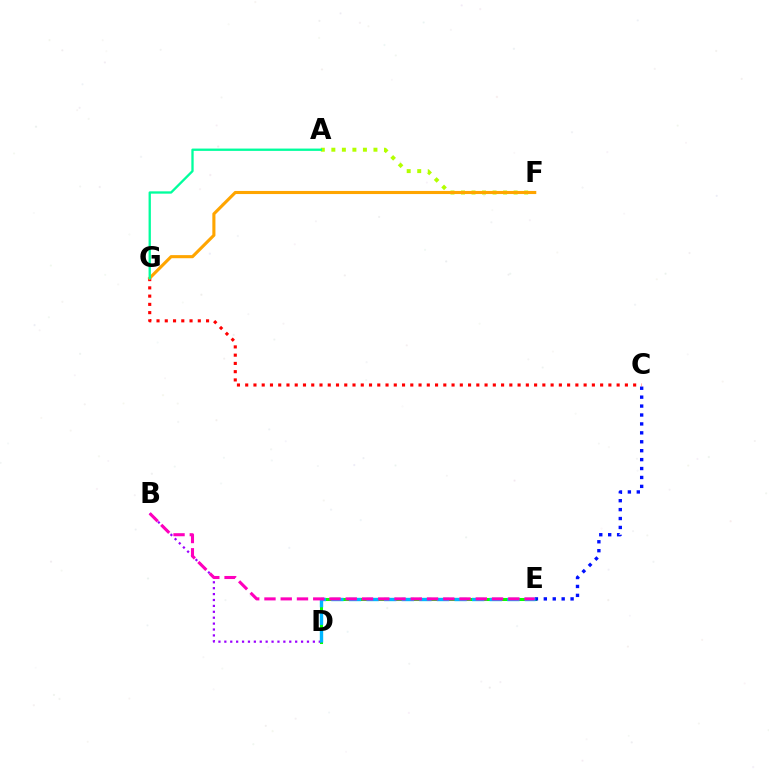{('D', 'E'): [{'color': '#08ff00', 'line_style': 'solid', 'thickness': 2.19}, {'color': '#00b5ff', 'line_style': 'dashed', 'thickness': 2.39}], ('B', 'D'): [{'color': '#9b00ff', 'line_style': 'dotted', 'thickness': 1.6}], ('C', 'E'): [{'color': '#0010ff', 'line_style': 'dotted', 'thickness': 2.42}], ('A', 'F'): [{'color': '#b3ff00', 'line_style': 'dotted', 'thickness': 2.86}], ('C', 'G'): [{'color': '#ff0000', 'line_style': 'dotted', 'thickness': 2.24}], ('F', 'G'): [{'color': '#ffa500', 'line_style': 'solid', 'thickness': 2.23}], ('B', 'E'): [{'color': '#ff00bd', 'line_style': 'dashed', 'thickness': 2.21}], ('A', 'G'): [{'color': '#00ff9d', 'line_style': 'solid', 'thickness': 1.67}]}